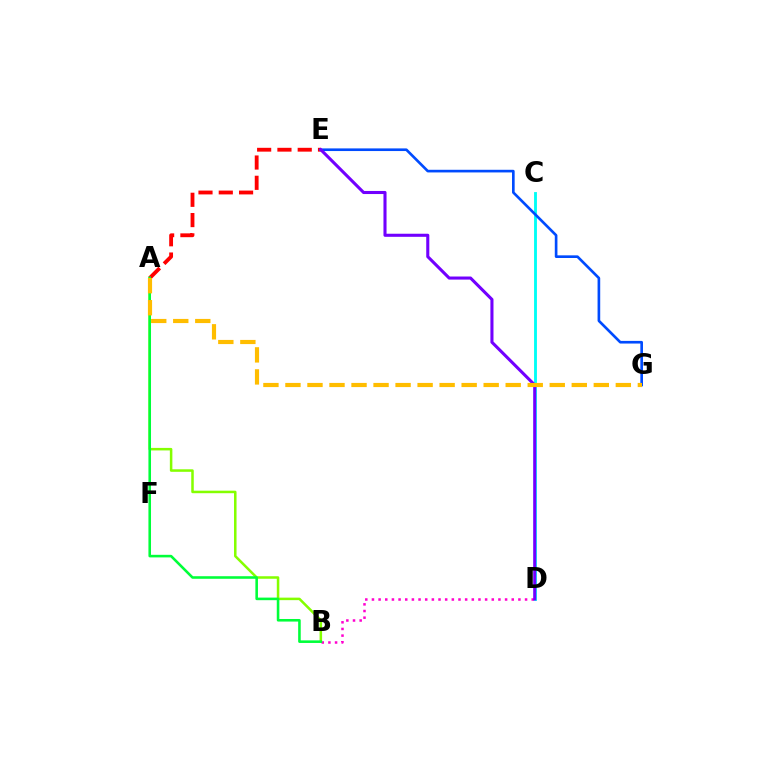{('C', 'D'): [{'color': '#00fff6', 'line_style': 'solid', 'thickness': 2.06}], ('A', 'E'): [{'color': '#ff0000', 'line_style': 'dashed', 'thickness': 2.76}], ('B', 'D'): [{'color': '#ff00cf', 'line_style': 'dotted', 'thickness': 1.81}], ('A', 'B'): [{'color': '#84ff00', 'line_style': 'solid', 'thickness': 1.82}, {'color': '#00ff39', 'line_style': 'solid', 'thickness': 1.86}], ('E', 'G'): [{'color': '#004bff', 'line_style': 'solid', 'thickness': 1.91}], ('D', 'E'): [{'color': '#7200ff', 'line_style': 'solid', 'thickness': 2.22}], ('A', 'G'): [{'color': '#ffbd00', 'line_style': 'dashed', 'thickness': 2.99}]}